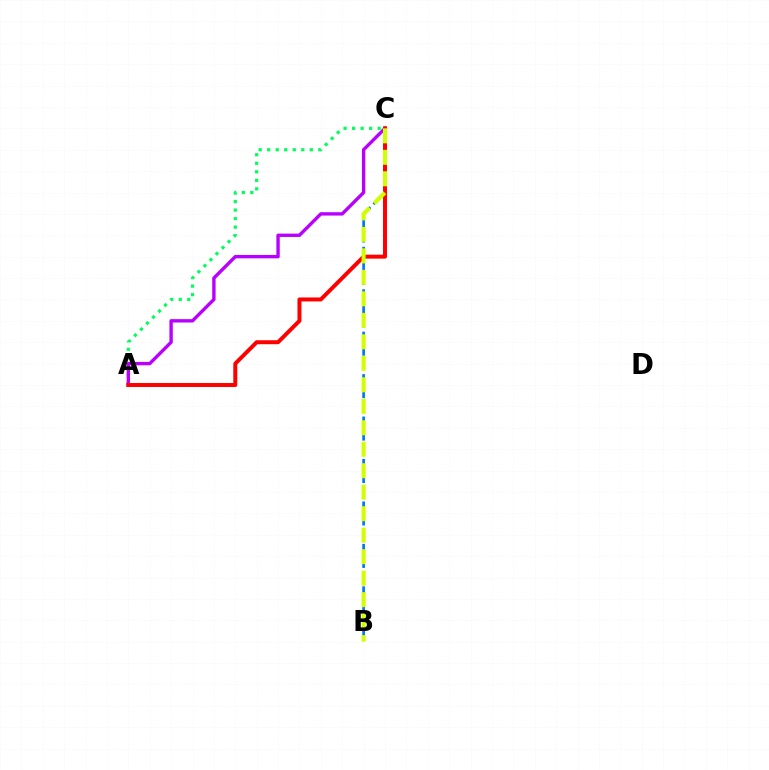{('A', 'C'): [{'color': '#00ff5c', 'line_style': 'dotted', 'thickness': 2.32}, {'color': '#b900ff', 'line_style': 'solid', 'thickness': 2.43}, {'color': '#ff0000', 'line_style': 'solid', 'thickness': 2.86}], ('B', 'C'): [{'color': '#0074ff', 'line_style': 'dashed', 'thickness': 1.92}, {'color': '#d1ff00', 'line_style': 'dashed', 'thickness': 2.92}]}